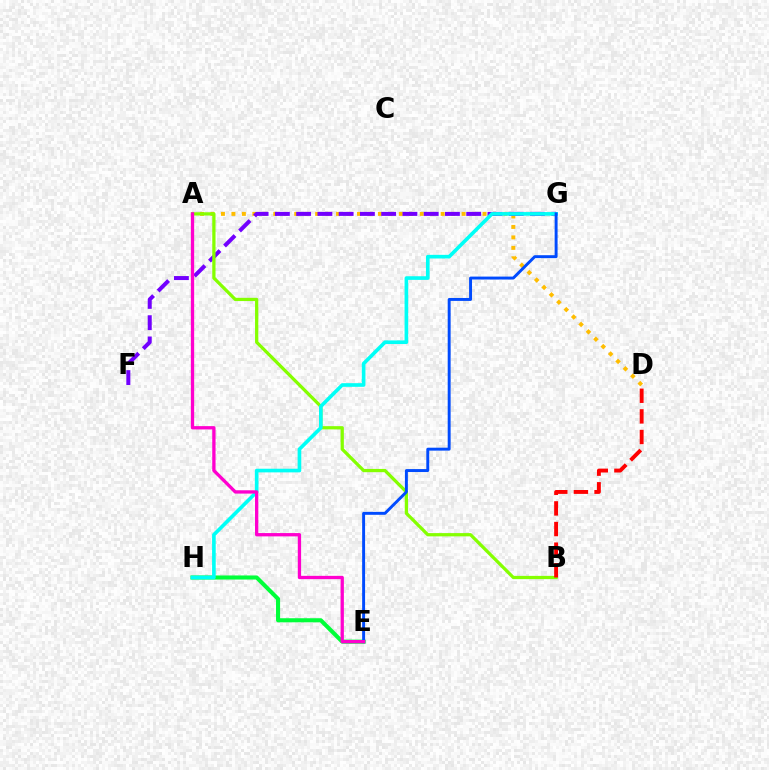{('A', 'D'): [{'color': '#ffbd00', 'line_style': 'dotted', 'thickness': 2.84}], ('E', 'H'): [{'color': '#00ff39', 'line_style': 'solid', 'thickness': 2.93}], ('F', 'G'): [{'color': '#7200ff', 'line_style': 'dashed', 'thickness': 2.89}], ('A', 'B'): [{'color': '#84ff00', 'line_style': 'solid', 'thickness': 2.34}], ('B', 'D'): [{'color': '#ff0000', 'line_style': 'dashed', 'thickness': 2.8}], ('G', 'H'): [{'color': '#00fff6', 'line_style': 'solid', 'thickness': 2.62}], ('E', 'G'): [{'color': '#004bff', 'line_style': 'solid', 'thickness': 2.11}], ('A', 'E'): [{'color': '#ff00cf', 'line_style': 'solid', 'thickness': 2.38}]}